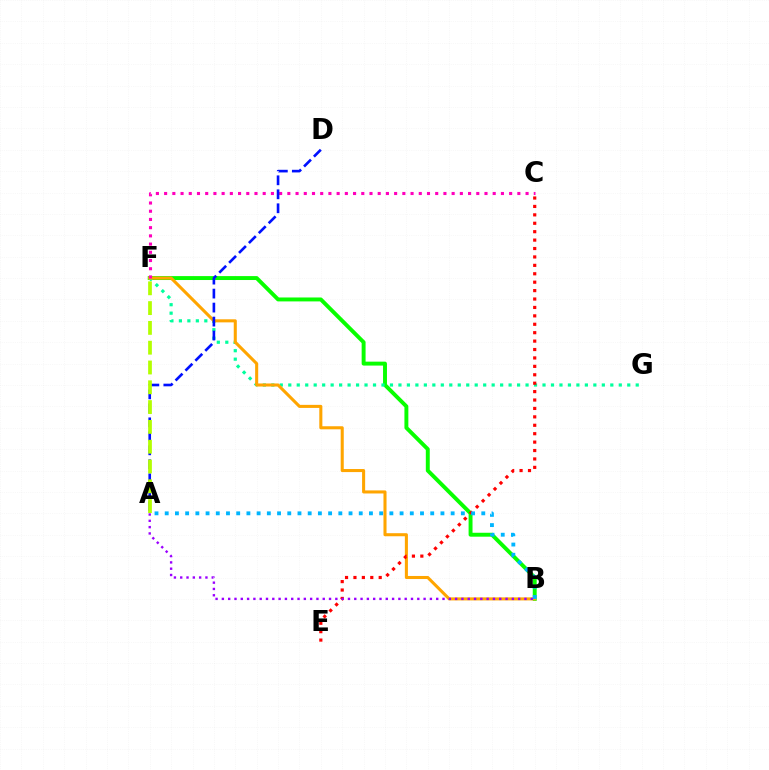{('B', 'F'): [{'color': '#08ff00', 'line_style': 'solid', 'thickness': 2.83}, {'color': '#ffa500', 'line_style': 'solid', 'thickness': 2.2}], ('F', 'G'): [{'color': '#00ff9d', 'line_style': 'dotted', 'thickness': 2.3}], ('C', 'E'): [{'color': '#ff0000', 'line_style': 'dotted', 'thickness': 2.29}], ('A', 'B'): [{'color': '#9b00ff', 'line_style': 'dotted', 'thickness': 1.71}, {'color': '#00b5ff', 'line_style': 'dotted', 'thickness': 2.77}], ('C', 'F'): [{'color': '#ff00bd', 'line_style': 'dotted', 'thickness': 2.23}], ('A', 'D'): [{'color': '#0010ff', 'line_style': 'dashed', 'thickness': 1.9}], ('A', 'F'): [{'color': '#b3ff00', 'line_style': 'dashed', 'thickness': 2.69}]}